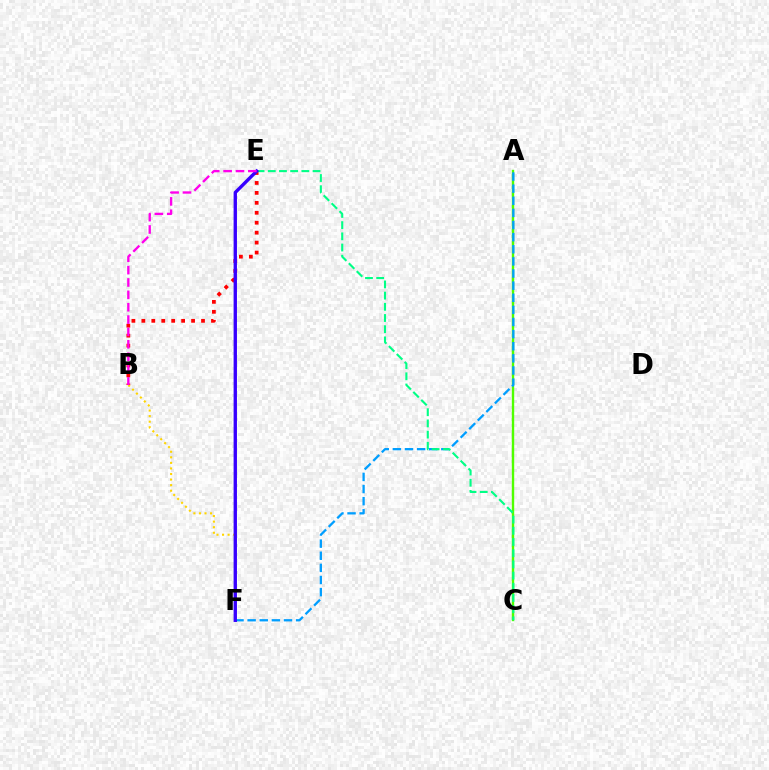{('A', 'C'): [{'color': '#4fff00', 'line_style': 'solid', 'thickness': 1.73}], ('A', 'F'): [{'color': '#009eff', 'line_style': 'dashed', 'thickness': 1.65}], ('B', 'E'): [{'color': '#ff0000', 'line_style': 'dotted', 'thickness': 2.7}, {'color': '#ff00ed', 'line_style': 'dashed', 'thickness': 1.68}], ('C', 'E'): [{'color': '#00ff86', 'line_style': 'dashed', 'thickness': 1.52}], ('B', 'F'): [{'color': '#ffd500', 'line_style': 'dotted', 'thickness': 1.51}], ('E', 'F'): [{'color': '#3700ff', 'line_style': 'solid', 'thickness': 2.42}]}